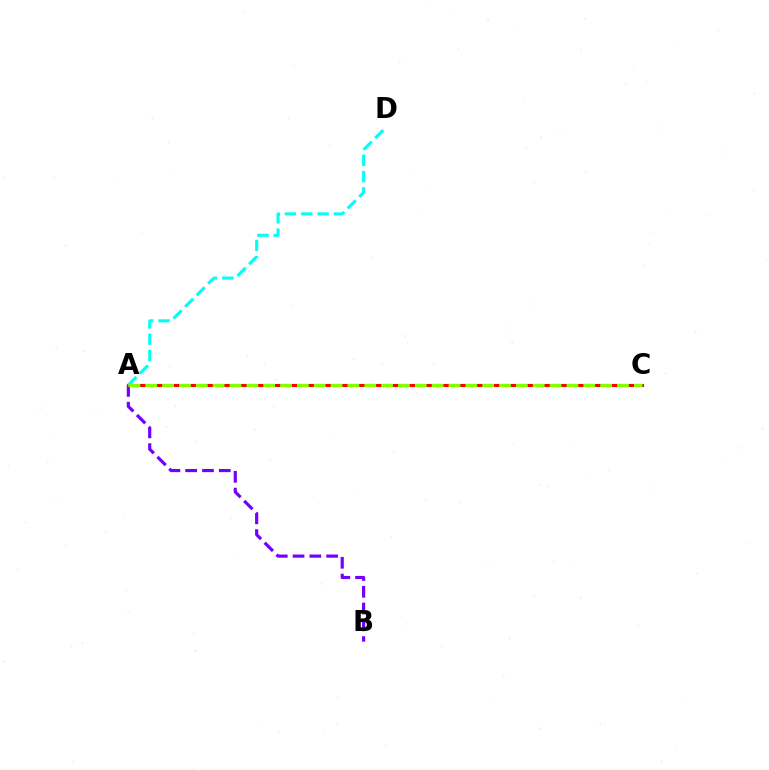{('A', 'B'): [{'color': '#7200ff', 'line_style': 'dashed', 'thickness': 2.28}], ('A', 'C'): [{'color': '#ff0000', 'line_style': 'solid', 'thickness': 2.22}, {'color': '#84ff00', 'line_style': 'dashed', 'thickness': 2.29}], ('A', 'D'): [{'color': '#00fff6', 'line_style': 'dashed', 'thickness': 2.22}]}